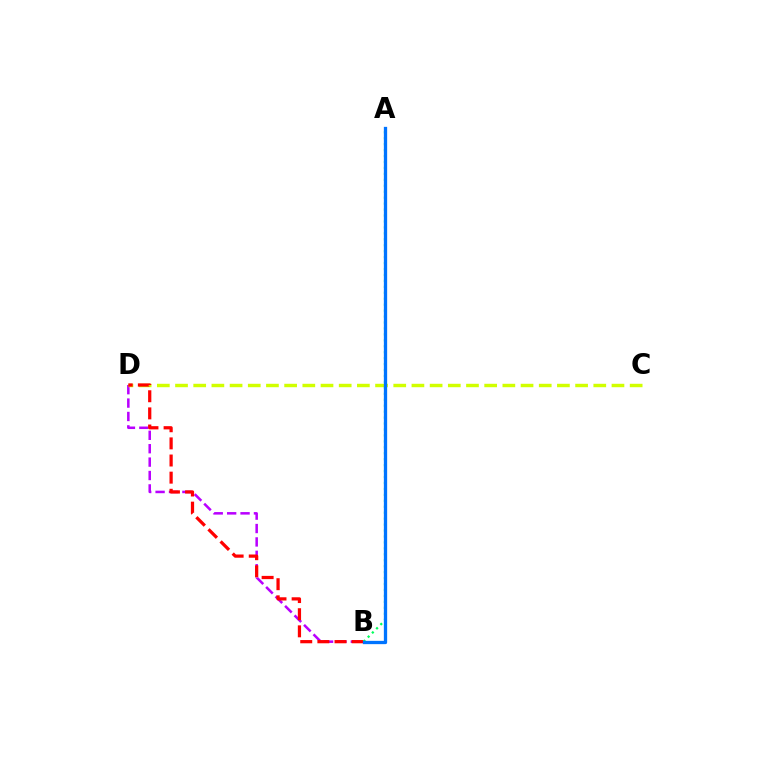{('B', 'D'): [{'color': '#b900ff', 'line_style': 'dashed', 'thickness': 1.82}, {'color': '#ff0000', 'line_style': 'dashed', 'thickness': 2.33}], ('C', 'D'): [{'color': '#d1ff00', 'line_style': 'dashed', 'thickness': 2.47}], ('A', 'B'): [{'color': '#00ff5c', 'line_style': 'dotted', 'thickness': 1.61}, {'color': '#0074ff', 'line_style': 'solid', 'thickness': 2.37}]}